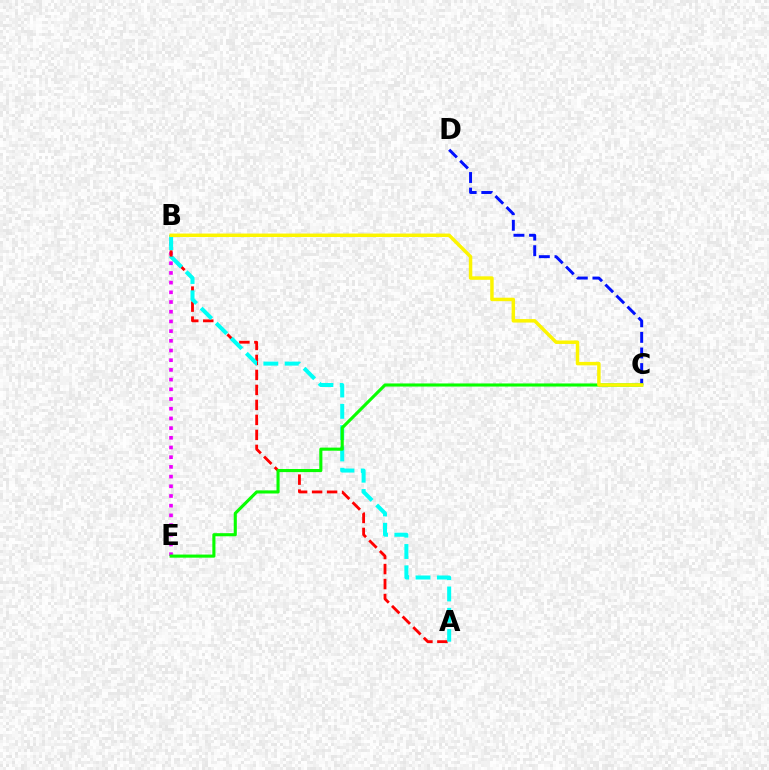{('B', 'E'): [{'color': '#ee00ff', 'line_style': 'dotted', 'thickness': 2.63}], ('C', 'D'): [{'color': '#0010ff', 'line_style': 'dashed', 'thickness': 2.12}], ('A', 'B'): [{'color': '#ff0000', 'line_style': 'dashed', 'thickness': 2.04}, {'color': '#00fff6', 'line_style': 'dashed', 'thickness': 2.9}], ('C', 'E'): [{'color': '#08ff00', 'line_style': 'solid', 'thickness': 2.23}], ('B', 'C'): [{'color': '#fcf500', 'line_style': 'solid', 'thickness': 2.49}]}